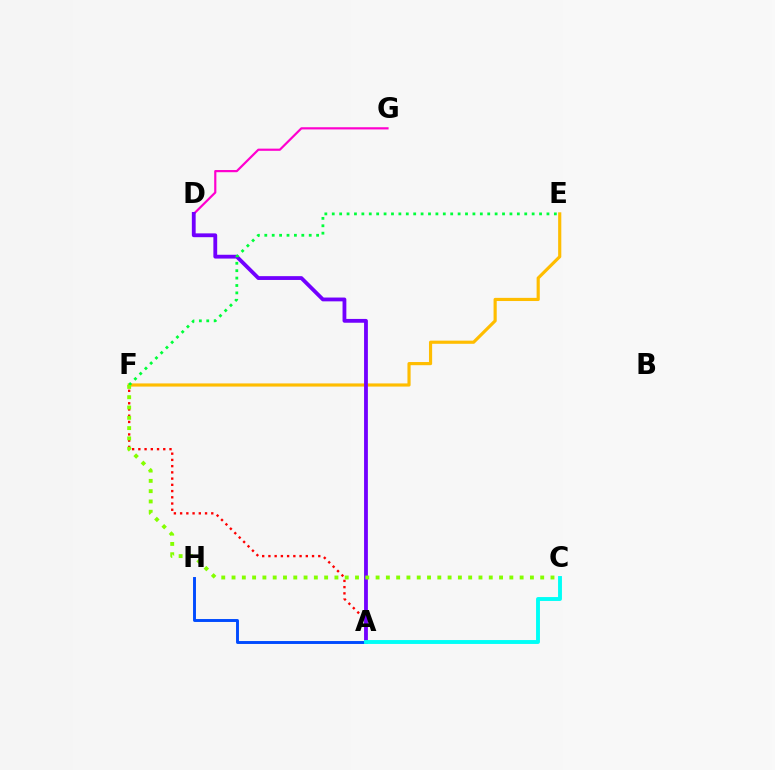{('A', 'F'): [{'color': '#ff0000', 'line_style': 'dotted', 'thickness': 1.69}], ('D', 'G'): [{'color': '#ff00cf', 'line_style': 'solid', 'thickness': 1.58}], ('E', 'F'): [{'color': '#ffbd00', 'line_style': 'solid', 'thickness': 2.28}, {'color': '#00ff39', 'line_style': 'dotted', 'thickness': 2.01}], ('A', 'H'): [{'color': '#004bff', 'line_style': 'solid', 'thickness': 2.1}], ('A', 'D'): [{'color': '#7200ff', 'line_style': 'solid', 'thickness': 2.74}], ('A', 'C'): [{'color': '#00fff6', 'line_style': 'solid', 'thickness': 2.8}], ('C', 'F'): [{'color': '#84ff00', 'line_style': 'dotted', 'thickness': 2.8}]}